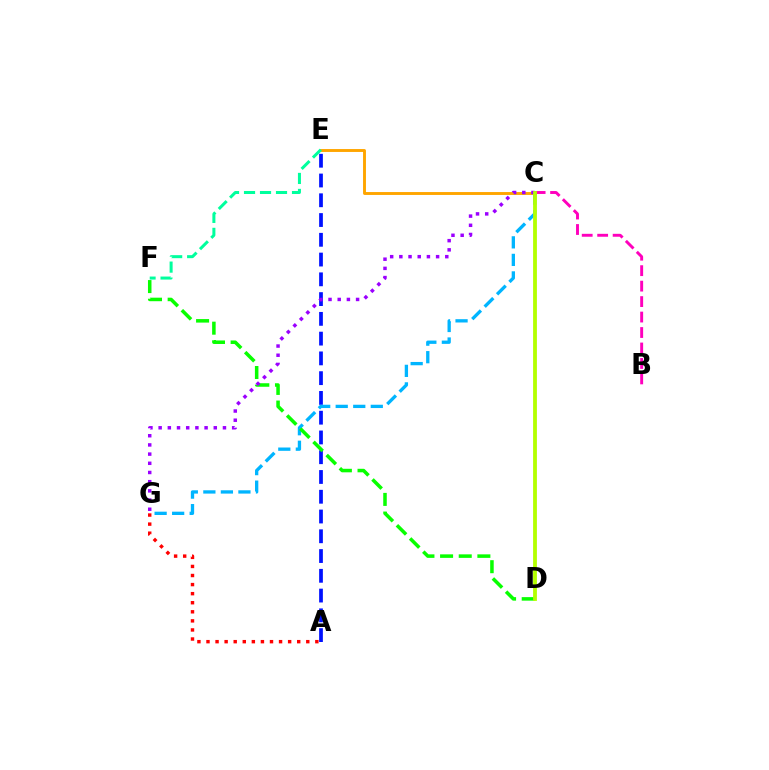{('A', 'G'): [{'color': '#ff0000', 'line_style': 'dotted', 'thickness': 2.46}], ('C', 'E'): [{'color': '#ffa500', 'line_style': 'solid', 'thickness': 2.09}], ('E', 'F'): [{'color': '#00ff9d', 'line_style': 'dashed', 'thickness': 2.17}], ('A', 'E'): [{'color': '#0010ff', 'line_style': 'dashed', 'thickness': 2.69}], ('C', 'G'): [{'color': '#00b5ff', 'line_style': 'dashed', 'thickness': 2.38}, {'color': '#9b00ff', 'line_style': 'dotted', 'thickness': 2.5}], ('D', 'F'): [{'color': '#08ff00', 'line_style': 'dashed', 'thickness': 2.53}], ('B', 'C'): [{'color': '#ff00bd', 'line_style': 'dashed', 'thickness': 2.1}], ('C', 'D'): [{'color': '#b3ff00', 'line_style': 'solid', 'thickness': 2.74}]}